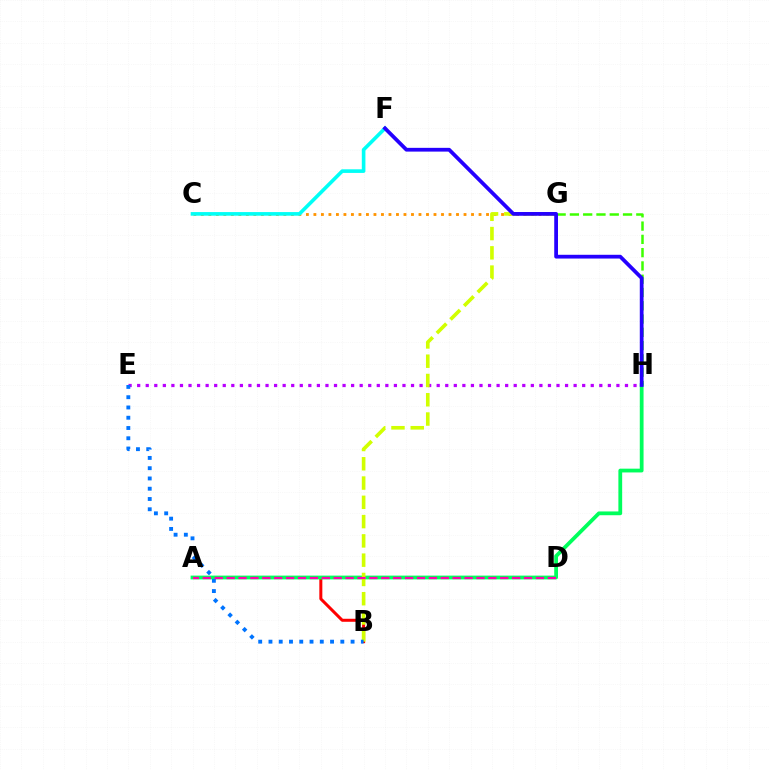{('E', 'H'): [{'color': '#b900ff', 'line_style': 'dotted', 'thickness': 2.33}], ('A', 'B'): [{'color': '#ff0000', 'line_style': 'solid', 'thickness': 2.17}], ('C', 'G'): [{'color': '#ff9400', 'line_style': 'dotted', 'thickness': 2.04}], ('G', 'H'): [{'color': '#3dff00', 'line_style': 'dashed', 'thickness': 1.8}], ('A', 'H'): [{'color': '#00ff5c', 'line_style': 'solid', 'thickness': 2.72}], ('B', 'G'): [{'color': '#d1ff00', 'line_style': 'dashed', 'thickness': 2.62}], ('B', 'E'): [{'color': '#0074ff', 'line_style': 'dotted', 'thickness': 2.79}], ('C', 'F'): [{'color': '#00fff6', 'line_style': 'solid', 'thickness': 2.61}], ('F', 'H'): [{'color': '#2500ff', 'line_style': 'solid', 'thickness': 2.71}], ('A', 'D'): [{'color': '#ff00ac', 'line_style': 'dashed', 'thickness': 1.62}]}